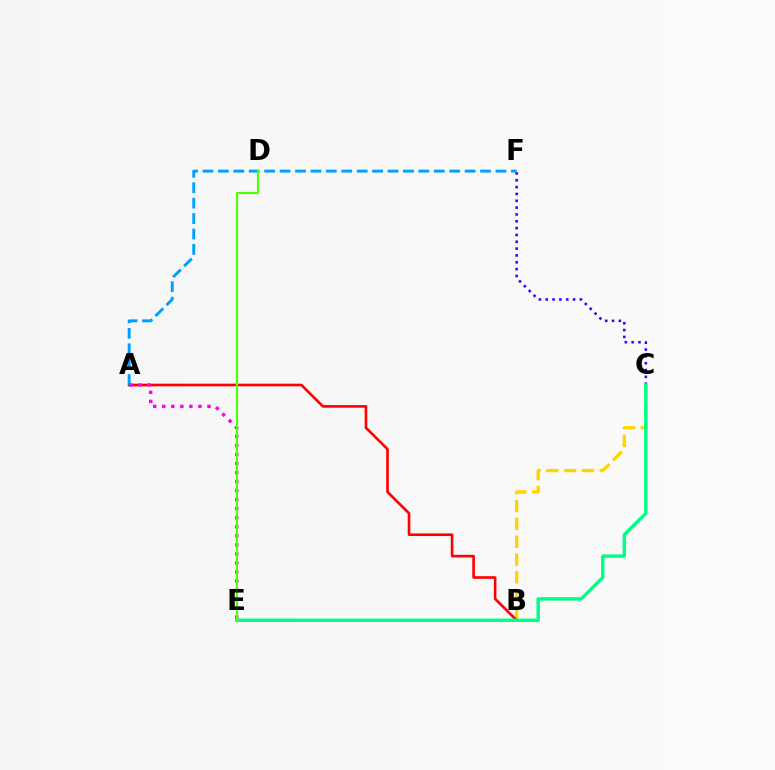{('C', 'F'): [{'color': '#3700ff', 'line_style': 'dotted', 'thickness': 1.86}], ('B', 'C'): [{'color': '#ffd500', 'line_style': 'dashed', 'thickness': 2.42}], ('A', 'B'): [{'color': '#ff0000', 'line_style': 'solid', 'thickness': 1.89}], ('A', 'F'): [{'color': '#009eff', 'line_style': 'dashed', 'thickness': 2.09}], ('A', 'E'): [{'color': '#ff00ed', 'line_style': 'dotted', 'thickness': 2.46}], ('C', 'E'): [{'color': '#00ff86', 'line_style': 'solid', 'thickness': 2.46}], ('D', 'E'): [{'color': '#4fff00', 'line_style': 'solid', 'thickness': 1.55}]}